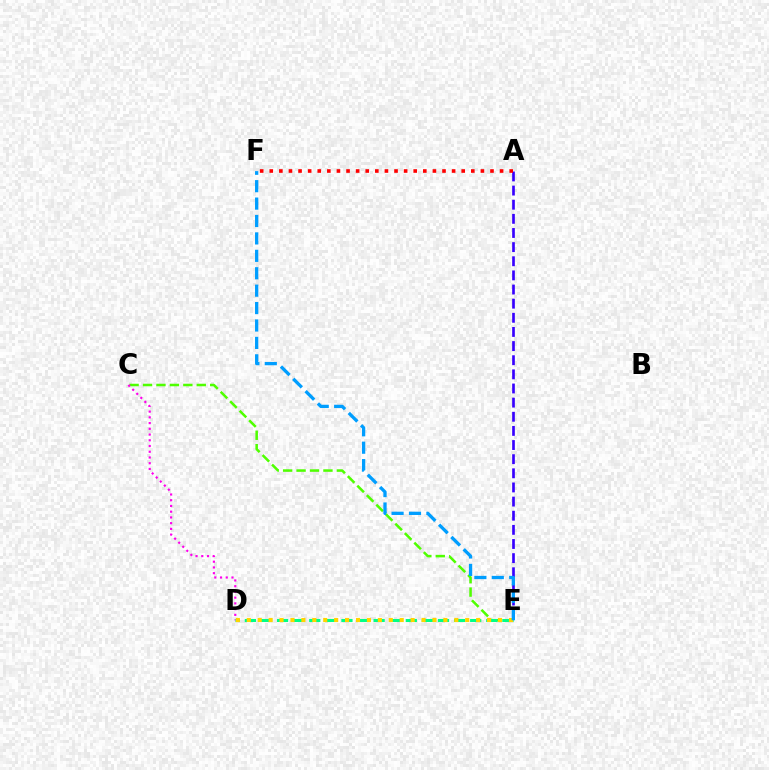{('A', 'E'): [{'color': '#3700ff', 'line_style': 'dashed', 'thickness': 1.92}], ('C', 'E'): [{'color': '#4fff00', 'line_style': 'dashed', 'thickness': 1.83}], ('C', 'D'): [{'color': '#ff00ed', 'line_style': 'dotted', 'thickness': 1.56}], ('A', 'F'): [{'color': '#ff0000', 'line_style': 'dotted', 'thickness': 2.61}], ('D', 'E'): [{'color': '#00ff86', 'line_style': 'dashed', 'thickness': 2.19}, {'color': '#ffd500', 'line_style': 'dotted', 'thickness': 2.97}], ('E', 'F'): [{'color': '#009eff', 'line_style': 'dashed', 'thickness': 2.37}]}